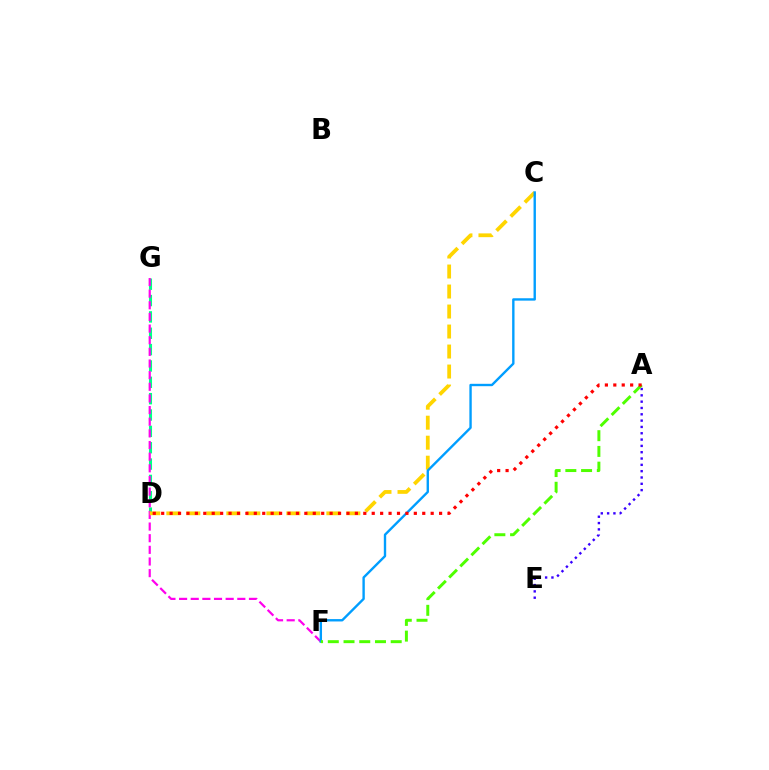{('D', 'G'): [{'color': '#00ff86', 'line_style': 'dashed', 'thickness': 2.22}], ('F', 'G'): [{'color': '#ff00ed', 'line_style': 'dashed', 'thickness': 1.58}], ('A', 'E'): [{'color': '#3700ff', 'line_style': 'dotted', 'thickness': 1.72}], ('C', 'D'): [{'color': '#ffd500', 'line_style': 'dashed', 'thickness': 2.72}], ('C', 'F'): [{'color': '#009eff', 'line_style': 'solid', 'thickness': 1.71}], ('A', 'F'): [{'color': '#4fff00', 'line_style': 'dashed', 'thickness': 2.14}], ('A', 'D'): [{'color': '#ff0000', 'line_style': 'dotted', 'thickness': 2.29}]}